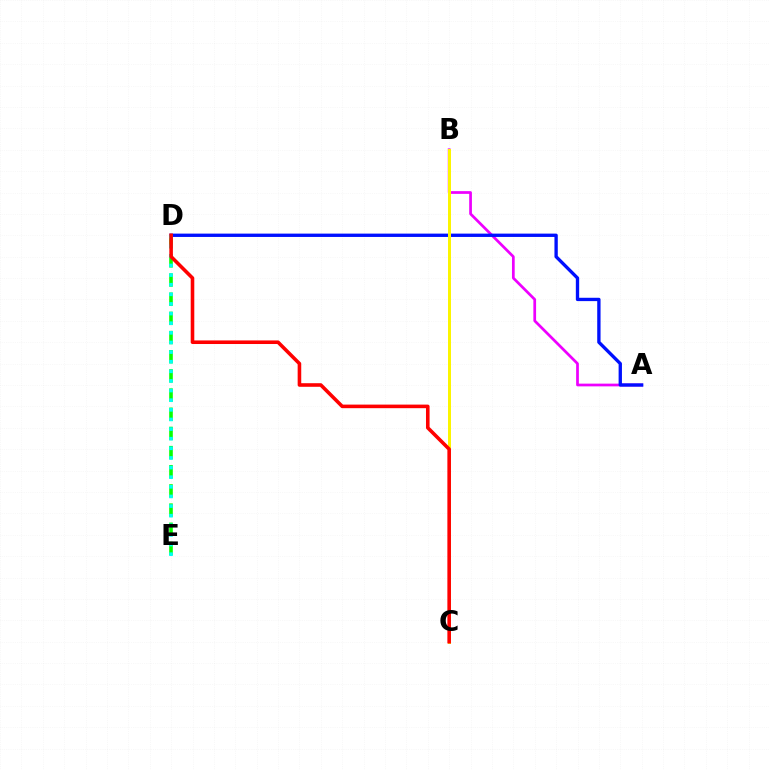{('A', 'B'): [{'color': '#ee00ff', 'line_style': 'solid', 'thickness': 1.96}], ('D', 'E'): [{'color': '#08ff00', 'line_style': 'dashed', 'thickness': 2.6}, {'color': '#00fff6', 'line_style': 'dotted', 'thickness': 2.61}], ('A', 'D'): [{'color': '#0010ff', 'line_style': 'solid', 'thickness': 2.4}], ('B', 'C'): [{'color': '#fcf500', 'line_style': 'solid', 'thickness': 2.15}], ('C', 'D'): [{'color': '#ff0000', 'line_style': 'solid', 'thickness': 2.58}]}